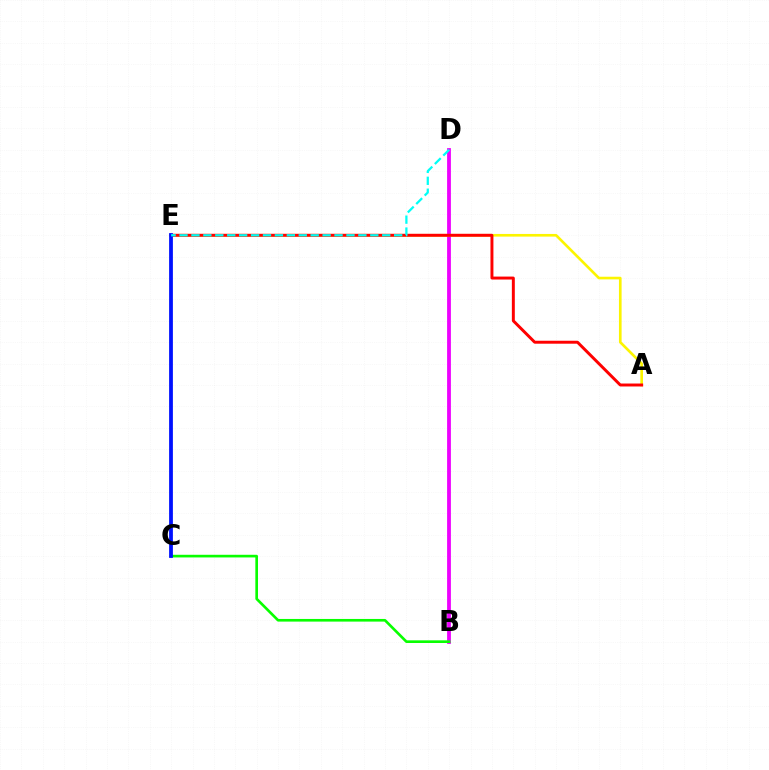{('B', 'D'): [{'color': '#ee00ff', 'line_style': 'solid', 'thickness': 2.74}], ('A', 'E'): [{'color': '#fcf500', 'line_style': 'solid', 'thickness': 1.91}, {'color': '#ff0000', 'line_style': 'solid', 'thickness': 2.13}], ('B', 'C'): [{'color': '#08ff00', 'line_style': 'solid', 'thickness': 1.91}], ('C', 'E'): [{'color': '#0010ff', 'line_style': 'solid', 'thickness': 2.72}], ('D', 'E'): [{'color': '#00fff6', 'line_style': 'dashed', 'thickness': 1.62}]}